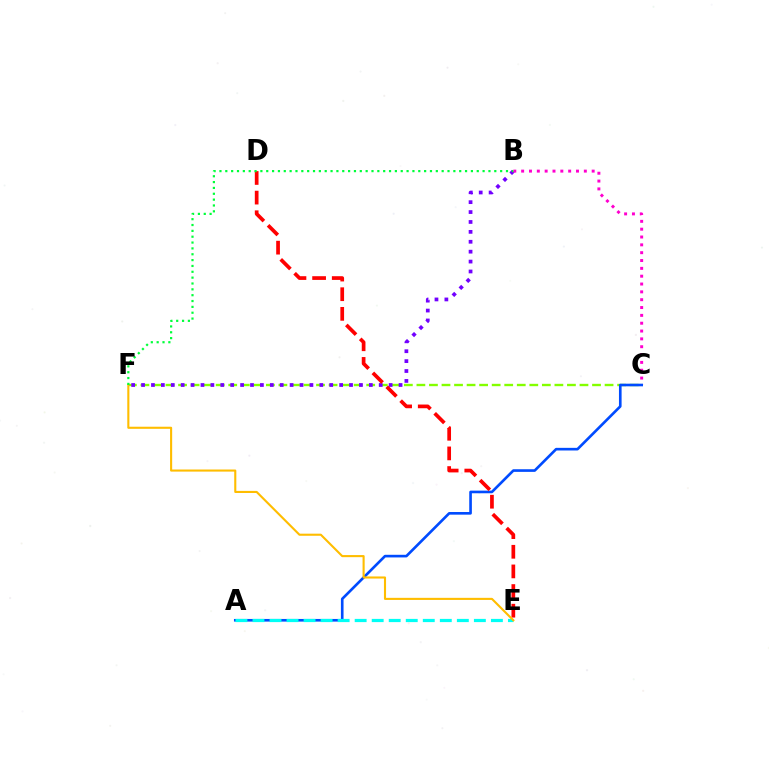{('C', 'F'): [{'color': '#84ff00', 'line_style': 'dashed', 'thickness': 1.7}], ('B', 'F'): [{'color': '#7200ff', 'line_style': 'dotted', 'thickness': 2.69}, {'color': '#00ff39', 'line_style': 'dotted', 'thickness': 1.59}], ('B', 'C'): [{'color': '#ff00cf', 'line_style': 'dotted', 'thickness': 2.13}], ('A', 'C'): [{'color': '#004bff', 'line_style': 'solid', 'thickness': 1.9}], ('D', 'E'): [{'color': '#ff0000', 'line_style': 'dashed', 'thickness': 2.67}], ('A', 'E'): [{'color': '#00fff6', 'line_style': 'dashed', 'thickness': 2.31}], ('E', 'F'): [{'color': '#ffbd00', 'line_style': 'solid', 'thickness': 1.51}]}